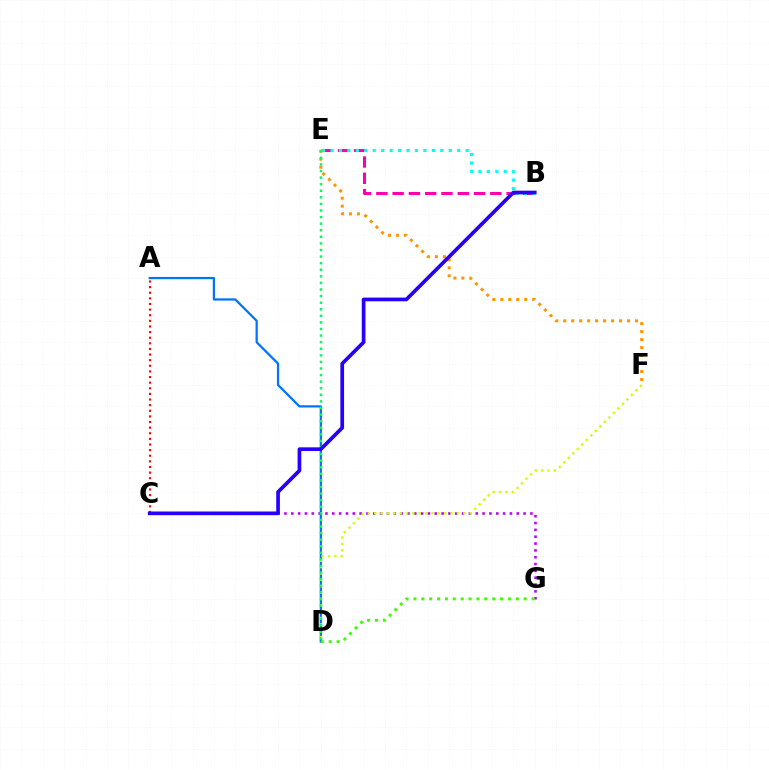{('B', 'E'): [{'color': '#ff00ac', 'line_style': 'dashed', 'thickness': 2.21}, {'color': '#00fff6', 'line_style': 'dotted', 'thickness': 2.29}], ('C', 'G'): [{'color': '#b900ff', 'line_style': 'dotted', 'thickness': 1.86}], ('A', 'D'): [{'color': '#0074ff', 'line_style': 'solid', 'thickness': 1.62}], ('D', 'G'): [{'color': '#3dff00', 'line_style': 'dotted', 'thickness': 2.14}], ('D', 'F'): [{'color': '#d1ff00', 'line_style': 'dotted', 'thickness': 1.73}], ('A', 'C'): [{'color': '#ff0000', 'line_style': 'dotted', 'thickness': 1.53}], ('E', 'F'): [{'color': '#ff9400', 'line_style': 'dotted', 'thickness': 2.17}], ('D', 'E'): [{'color': '#00ff5c', 'line_style': 'dotted', 'thickness': 1.79}], ('B', 'C'): [{'color': '#2500ff', 'line_style': 'solid', 'thickness': 2.65}]}